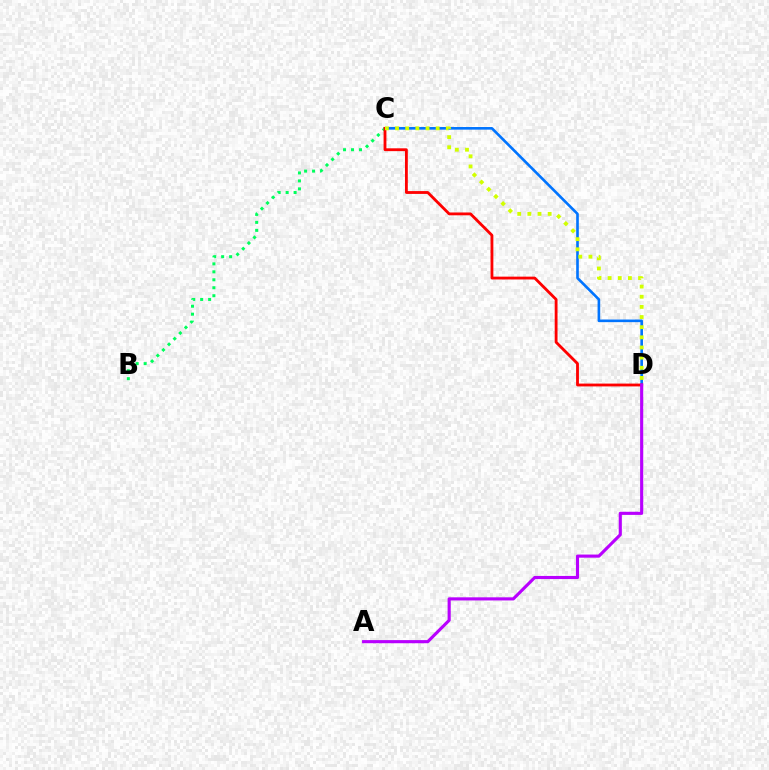{('C', 'D'): [{'color': '#0074ff', 'line_style': 'solid', 'thickness': 1.89}, {'color': '#ff0000', 'line_style': 'solid', 'thickness': 2.03}, {'color': '#d1ff00', 'line_style': 'dotted', 'thickness': 2.76}], ('B', 'C'): [{'color': '#00ff5c', 'line_style': 'dotted', 'thickness': 2.17}], ('A', 'D'): [{'color': '#b900ff', 'line_style': 'solid', 'thickness': 2.25}]}